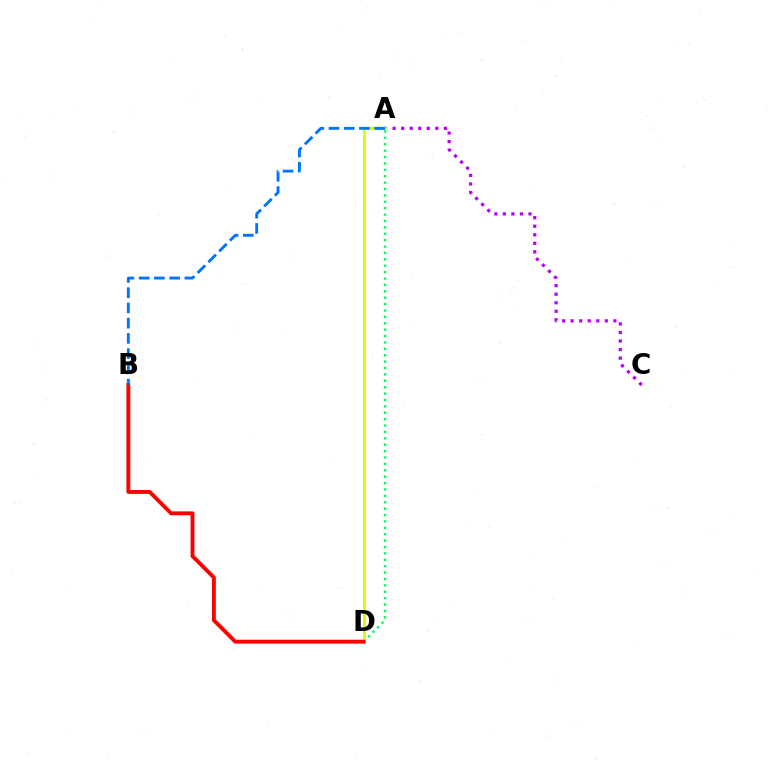{('A', 'C'): [{'color': '#b900ff', 'line_style': 'dotted', 'thickness': 2.32}], ('A', 'D'): [{'color': '#00ff5c', 'line_style': 'dotted', 'thickness': 1.74}, {'color': '#d1ff00', 'line_style': 'solid', 'thickness': 2.03}], ('B', 'D'): [{'color': '#ff0000', 'line_style': 'solid', 'thickness': 2.8}], ('A', 'B'): [{'color': '#0074ff', 'line_style': 'dashed', 'thickness': 2.07}]}